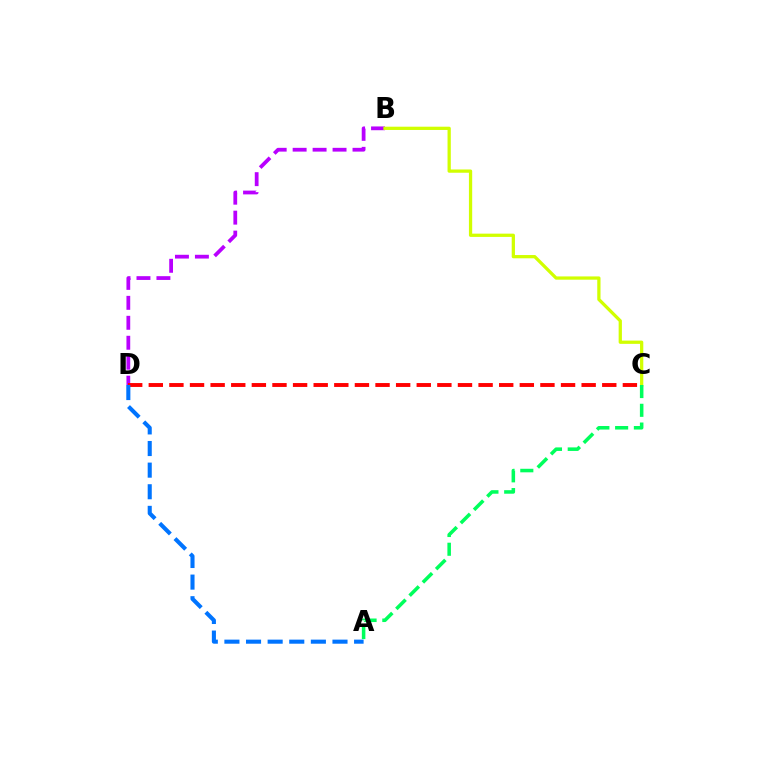{('B', 'D'): [{'color': '#b900ff', 'line_style': 'dashed', 'thickness': 2.71}], ('B', 'C'): [{'color': '#d1ff00', 'line_style': 'solid', 'thickness': 2.35}], ('A', 'C'): [{'color': '#00ff5c', 'line_style': 'dashed', 'thickness': 2.55}], ('C', 'D'): [{'color': '#ff0000', 'line_style': 'dashed', 'thickness': 2.8}], ('A', 'D'): [{'color': '#0074ff', 'line_style': 'dashed', 'thickness': 2.94}]}